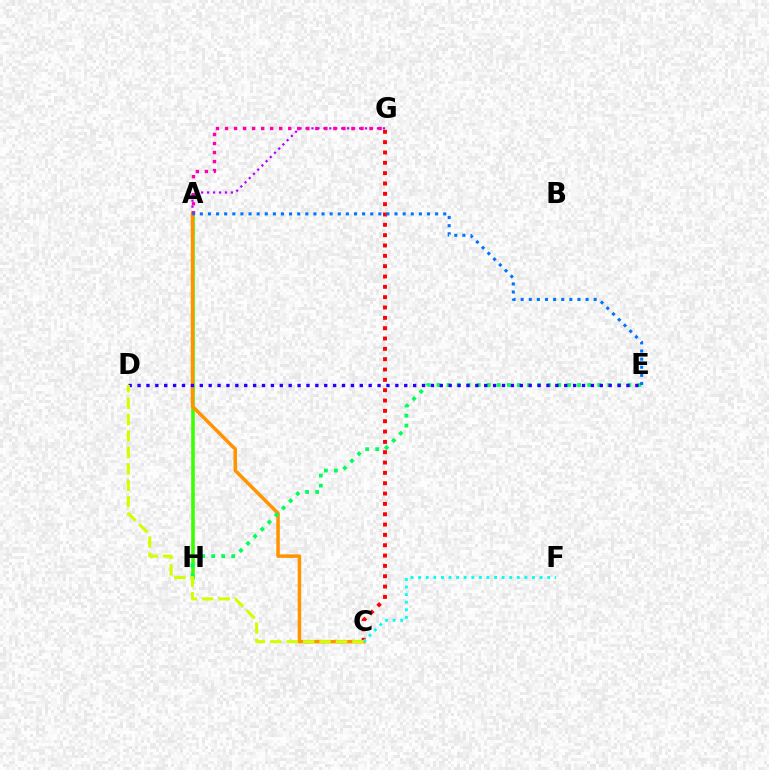{('A', 'G'): [{'color': '#b900ff', 'line_style': 'dotted', 'thickness': 1.62}, {'color': '#ff00ac', 'line_style': 'dotted', 'thickness': 2.45}], ('A', 'H'): [{'color': '#3dff00', 'line_style': 'solid', 'thickness': 2.6}], ('A', 'C'): [{'color': '#ff9400', 'line_style': 'solid', 'thickness': 2.53}], ('E', 'H'): [{'color': '#00ff5c', 'line_style': 'dotted', 'thickness': 2.73}], ('D', 'E'): [{'color': '#2500ff', 'line_style': 'dotted', 'thickness': 2.42}], ('C', 'G'): [{'color': '#ff0000', 'line_style': 'dotted', 'thickness': 2.81}], ('A', 'E'): [{'color': '#0074ff', 'line_style': 'dotted', 'thickness': 2.2}], ('C', 'F'): [{'color': '#00fff6', 'line_style': 'dotted', 'thickness': 2.06}], ('C', 'D'): [{'color': '#d1ff00', 'line_style': 'dashed', 'thickness': 2.23}]}